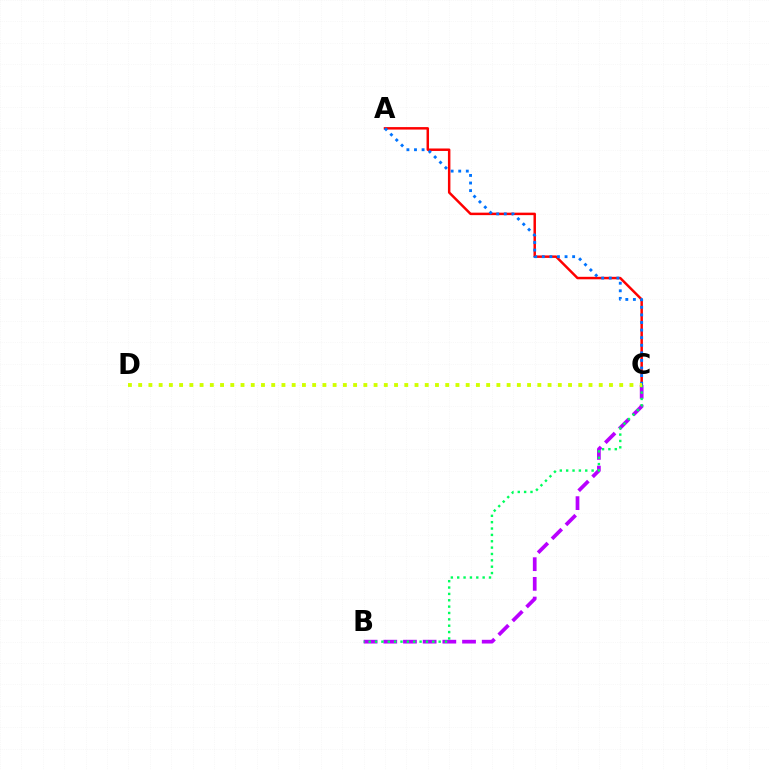{('B', 'C'): [{'color': '#b900ff', 'line_style': 'dashed', 'thickness': 2.67}, {'color': '#00ff5c', 'line_style': 'dotted', 'thickness': 1.73}], ('A', 'C'): [{'color': '#ff0000', 'line_style': 'solid', 'thickness': 1.78}, {'color': '#0074ff', 'line_style': 'dotted', 'thickness': 2.06}], ('C', 'D'): [{'color': '#d1ff00', 'line_style': 'dotted', 'thickness': 2.78}]}